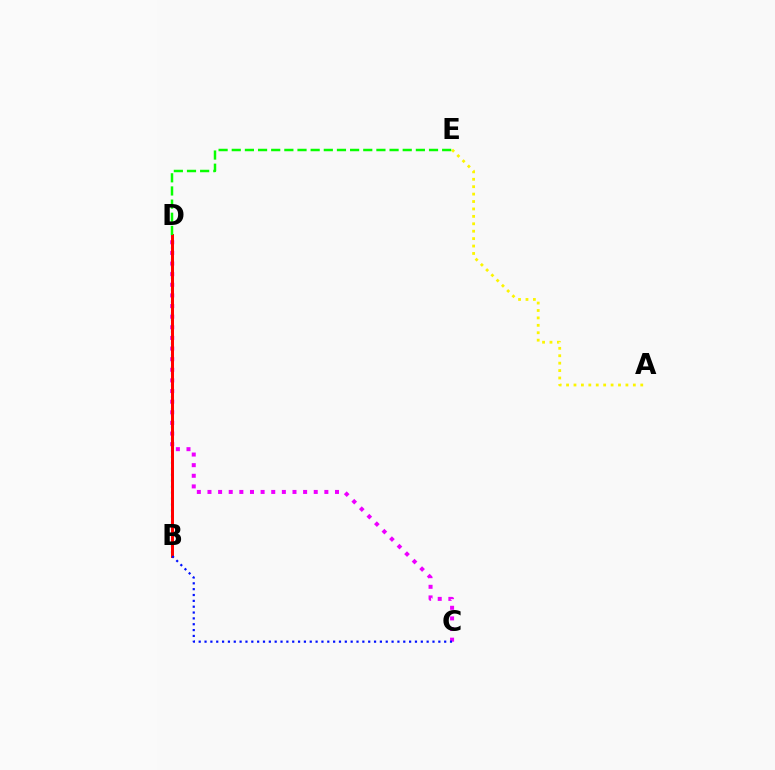{('B', 'D'): [{'color': '#00fff6', 'line_style': 'dotted', 'thickness': 1.62}, {'color': '#ff0000', 'line_style': 'solid', 'thickness': 2.16}], ('C', 'D'): [{'color': '#ee00ff', 'line_style': 'dotted', 'thickness': 2.89}], ('A', 'E'): [{'color': '#fcf500', 'line_style': 'dotted', 'thickness': 2.02}], ('B', 'C'): [{'color': '#0010ff', 'line_style': 'dotted', 'thickness': 1.59}], ('D', 'E'): [{'color': '#08ff00', 'line_style': 'dashed', 'thickness': 1.79}]}